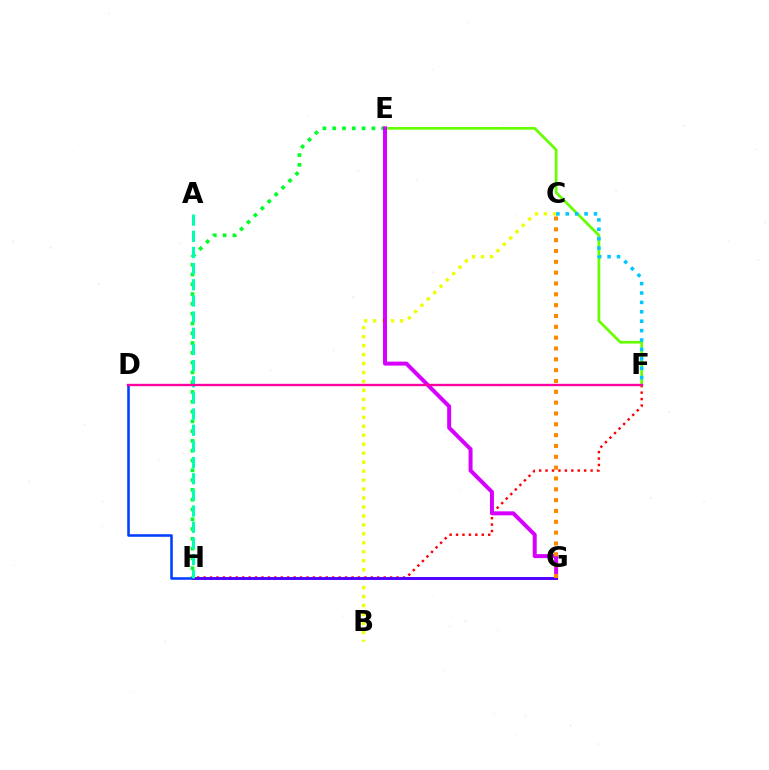{('E', 'H'): [{'color': '#00ff27', 'line_style': 'dotted', 'thickness': 2.66}], ('F', 'H'): [{'color': '#ff0000', 'line_style': 'dotted', 'thickness': 1.75}], ('E', 'F'): [{'color': '#66ff00', 'line_style': 'solid', 'thickness': 1.95}], ('B', 'C'): [{'color': '#eeff00', 'line_style': 'dotted', 'thickness': 2.43}], ('D', 'H'): [{'color': '#003fff', 'line_style': 'solid', 'thickness': 1.85}], ('E', 'G'): [{'color': '#d600ff', 'line_style': 'solid', 'thickness': 2.87}], ('G', 'H'): [{'color': '#4f00ff', 'line_style': 'solid', 'thickness': 2.1}], ('C', 'F'): [{'color': '#00c7ff', 'line_style': 'dotted', 'thickness': 2.55}], ('A', 'H'): [{'color': '#00ffaf', 'line_style': 'dashed', 'thickness': 2.2}], ('D', 'F'): [{'color': '#ff00a0', 'line_style': 'solid', 'thickness': 1.69}], ('C', 'G'): [{'color': '#ff8800', 'line_style': 'dotted', 'thickness': 2.94}]}